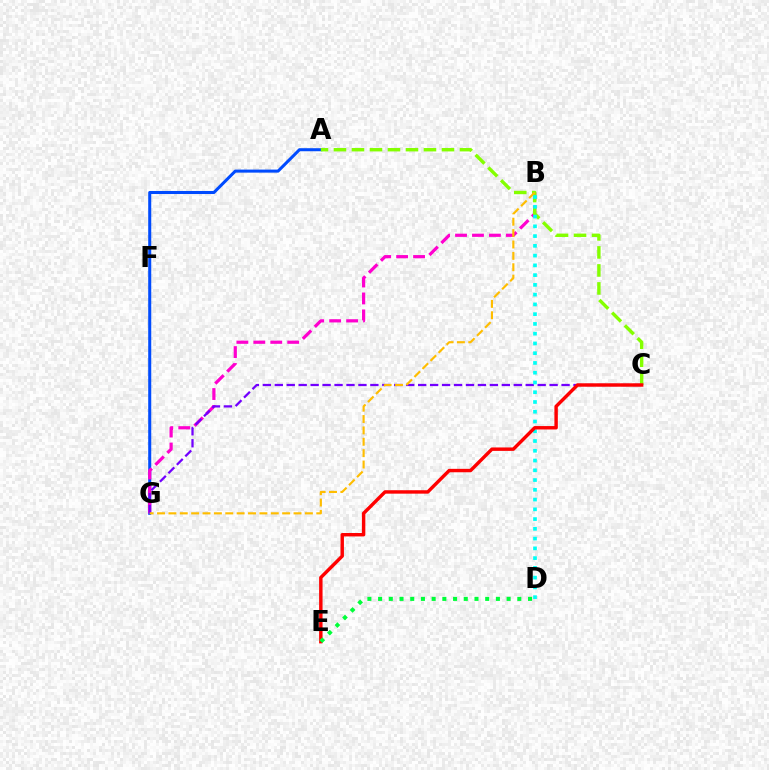{('A', 'G'): [{'color': '#004bff', 'line_style': 'solid', 'thickness': 2.19}], ('B', 'G'): [{'color': '#ff00cf', 'line_style': 'dashed', 'thickness': 2.3}, {'color': '#ffbd00', 'line_style': 'dashed', 'thickness': 1.55}], ('C', 'G'): [{'color': '#7200ff', 'line_style': 'dashed', 'thickness': 1.62}], ('A', 'C'): [{'color': '#84ff00', 'line_style': 'dashed', 'thickness': 2.45}], ('B', 'D'): [{'color': '#00fff6', 'line_style': 'dotted', 'thickness': 2.65}], ('C', 'E'): [{'color': '#ff0000', 'line_style': 'solid', 'thickness': 2.47}], ('D', 'E'): [{'color': '#00ff39', 'line_style': 'dotted', 'thickness': 2.91}]}